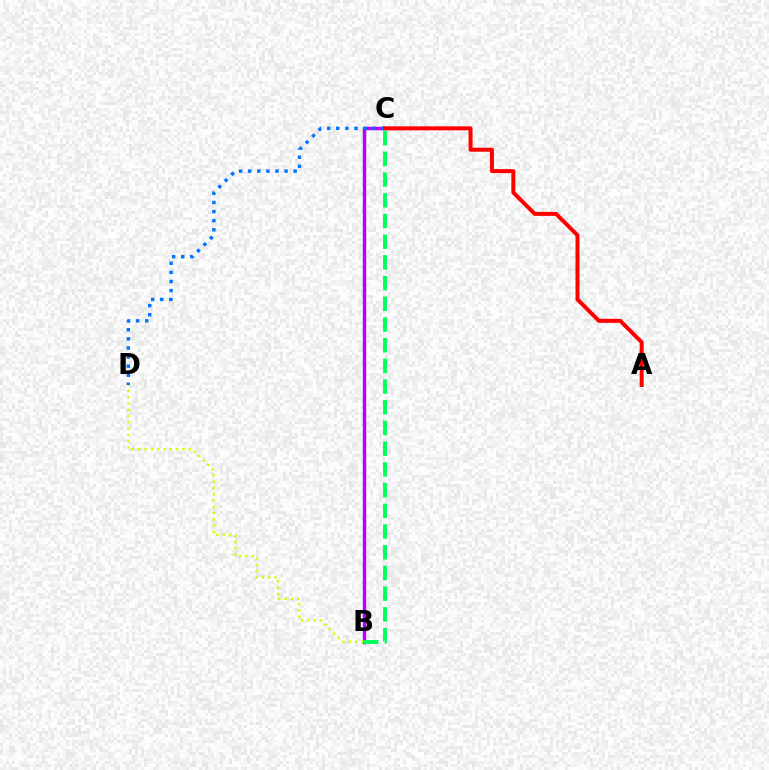{('B', 'C'): [{'color': '#b900ff', 'line_style': 'solid', 'thickness': 2.47}, {'color': '#00ff5c', 'line_style': 'dashed', 'thickness': 2.81}], ('C', 'D'): [{'color': '#0074ff', 'line_style': 'dotted', 'thickness': 2.47}], ('A', 'C'): [{'color': '#ff0000', 'line_style': 'solid', 'thickness': 2.87}], ('B', 'D'): [{'color': '#d1ff00', 'line_style': 'dotted', 'thickness': 1.71}]}